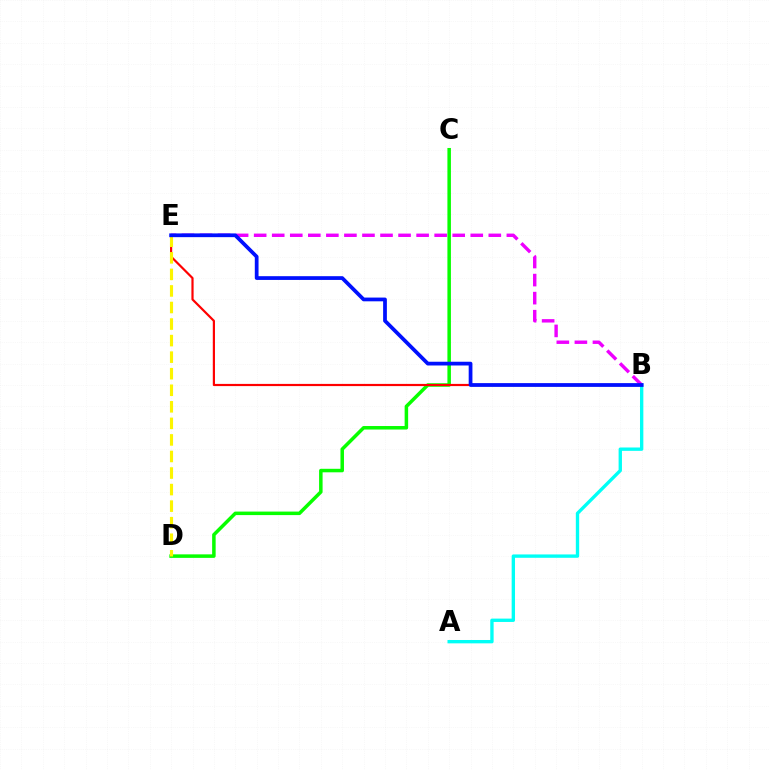{('A', 'B'): [{'color': '#00fff6', 'line_style': 'solid', 'thickness': 2.41}], ('C', 'D'): [{'color': '#08ff00', 'line_style': 'solid', 'thickness': 2.53}], ('B', 'E'): [{'color': '#ee00ff', 'line_style': 'dashed', 'thickness': 2.45}, {'color': '#ff0000', 'line_style': 'solid', 'thickness': 1.58}, {'color': '#0010ff', 'line_style': 'solid', 'thickness': 2.7}], ('D', 'E'): [{'color': '#fcf500', 'line_style': 'dashed', 'thickness': 2.25}]}